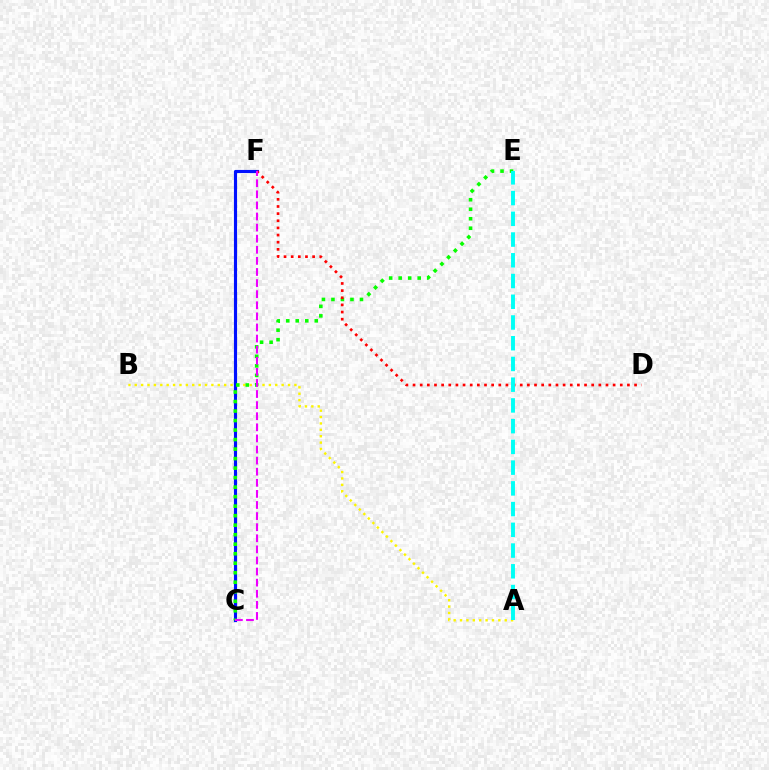{('A', 'B'): [{'color': '#fcf500', 'line_style': 'dotted', 'thickness': 1.74}], ('C', 'F'): [{'color': '#0010ff', 'line_style': 'solid', 'thickness': 2.26}, {'color': '#ee00ff', 'line_style': 'dashed', 'thickness': 1.51}], ('C', 'E'): [{'color': '#08ff00', 'line_style': 'dotted', 'thickness': 2.58}], ('D', 'F'): [{'color': '#ff0000', 'line_style': 'dotted', 'thickness': 1.94}], ('A', 'E'): [{'color': '#00fff6', 'line_style': 'dashed', 'thickness': 2.82}]}